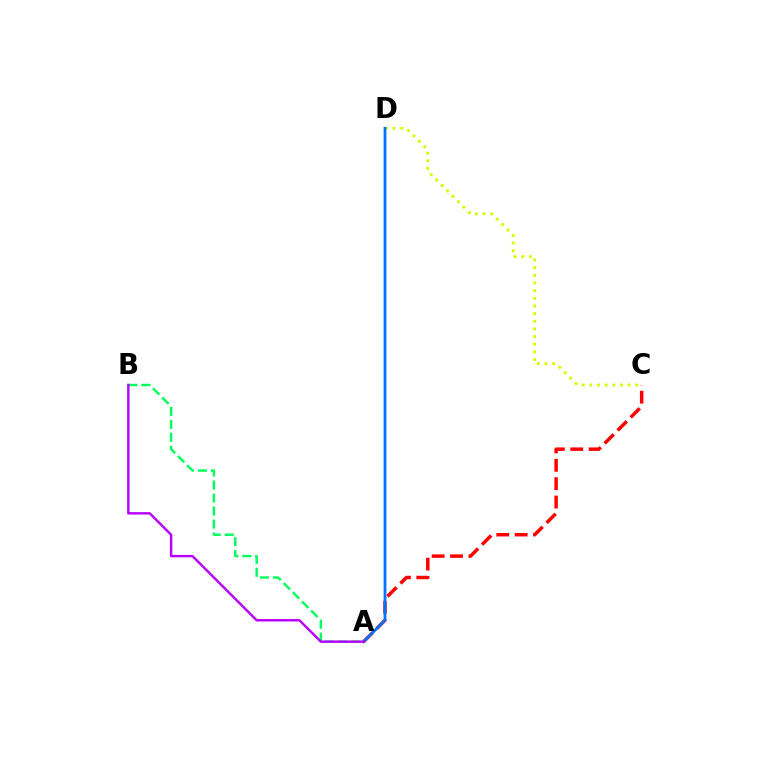{('A', 'B'): [{'color': '#00ff5c', 'line_style': 'dashed', 'thickness': 1.77}, {'color': '#b900ff', 'line_style': 'solid', 'thickness': 1.75}], ('A', 'C'): [{'color': '#ff0000', 'line_style': 'dashed', 'thickness': 2.5}], ('C', 'D'): [{'color': '#d1ff00', 'line_style': 'dotted', 'thickness': 2.08}], ('A', 'D'): [{'color': '#0074ff', 'line_style': 'solid', 'thickness': 2.01}]}